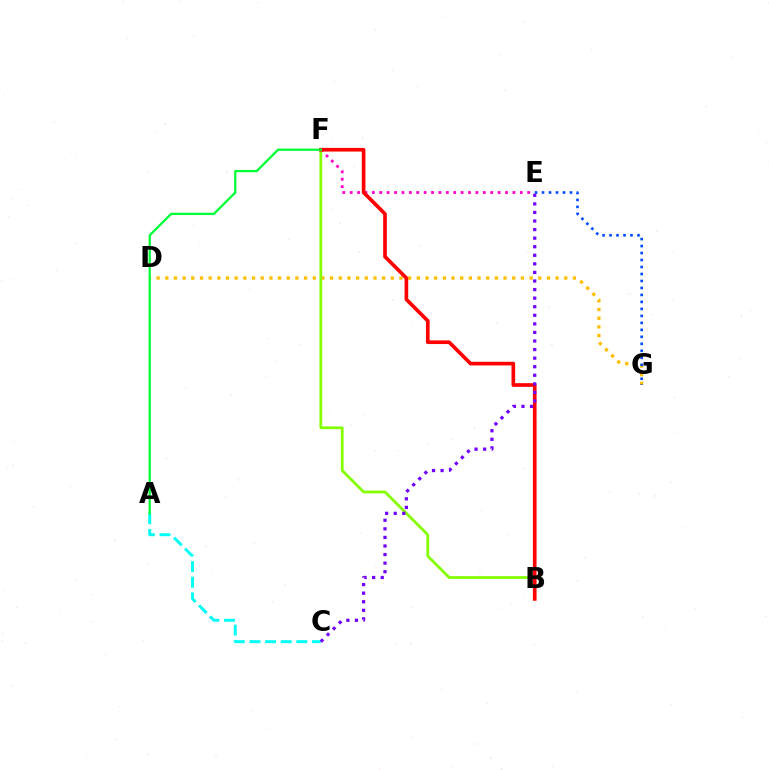{('D', 'G'): [{'color': '#ffbd00', 'line_style': 'dotted', 'thickness': 2.36}], ('E', 'G'): [{'color': '#004bff', 'line_style': 'dotted', 'thickness': 1.9}], ('E', 'F'): [{'color': '#ff00cf', 'line_style': 'dotted', 'thickness': 2.01}], ('B', 'F'): [{'color': '#84ff00', 'line_style': 'solid', 'thickness': 1.99}, {'color': '#ff0000', 'line_style': 'solid', 'thickness': 2.63}], ('A', 'C'): [{'color': '#00fff6', 'line_style': 'dashed', 'thickness': 2.12}], ('A', 'F'): [{'color': '#00ff39', 'line_style': 'solid', 'thickness': 1.65}], ('C', 'E'): [{'color': '#7200ff', 'line_style': 'dotted', 'thickness': 2.33}]}